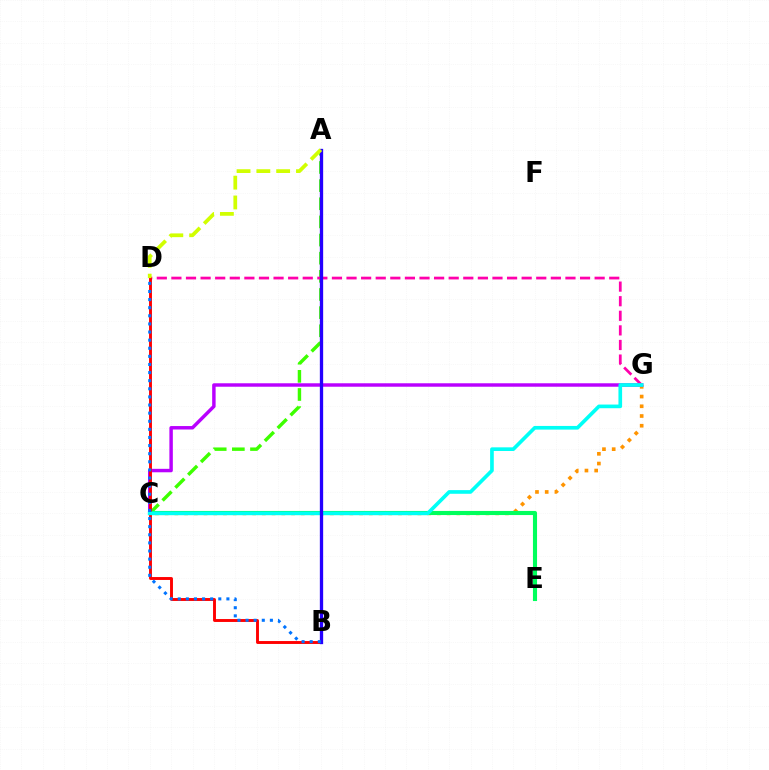{('C', 'G'): [{'color': '#ff9400', 'line_style': 'dotted', 'thickness': 2.64}, {'color': '#b900ff', 'line_style': 'solid', 'thickness': 2.49}, {'color': '#00fff6', 'line_style': 'solid', 'thickness': 2.64}], ('A', 'C'): [{'color': '#3dff00', 'line_style': 'dashed', 'thickness': 2.46}], ('C', 'E'): [{'color': '#00ff5c', 'line_style': 'solid', 'thickness': 2.95}], ('D', 'G'): [{'color': '#ff00ac', 'line_style': 'dashed', 'thickness': 1.98}], ('B', 'D'): [{'color': '#ff0000', 'line_style': 'solid', 'thickness': 2.09}, {'color': '#0074ff', 'line_style': 'dotted', 'thickness': 2.2}], ('A', 'B'): [{'color': '#2500ff', 'line_style': 'solid', 'thickness': 2.38}], ('A', 'D'): [{'color': '#d1ff00', 'line_style': 'dashed', 'thickness': 2.69}]}